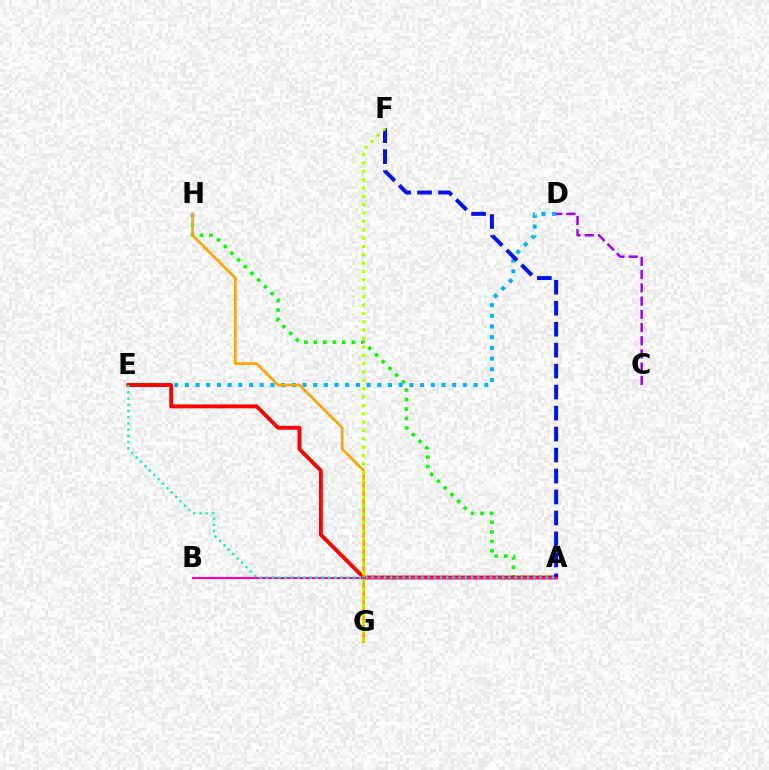{('A', 'H'): [{'color': '#08ff00', 'line_style': 'dotted', 'thickness': 2.58}], ('D', 'E'): [{'color': '#00b5ff', 'line_style': 'dotted', 'thickness': 2.91}], ('A', 'E'): [{'color': '#ff0000', 'line_style': 'solid', 'thickness': 2.8}, {'color': '#00ff9d', 'line_style': 'dotted', 'thickness': 1.69}], ('A', 'F'): [{'color': '#0010ff', 'line_style': 'dashed', 'thickness': 2.85}], ('G', 'H'): [{'color': '#ffa500', 'line_style': 'solid', 'thickness': 1.93}], ('A', 'B'): [{'color': '#ff00bd', 'line_style': 'solid', 'thickness': 1.52}], ('F', 'G'): [{'color': '#b3ff00', 'line_style': 'dotted', 'thickness': 2.27}], ('C', 'D'): [{'color': '#9b00ff', 'line_style': 'dashed', 'thickness': 1.8}]}